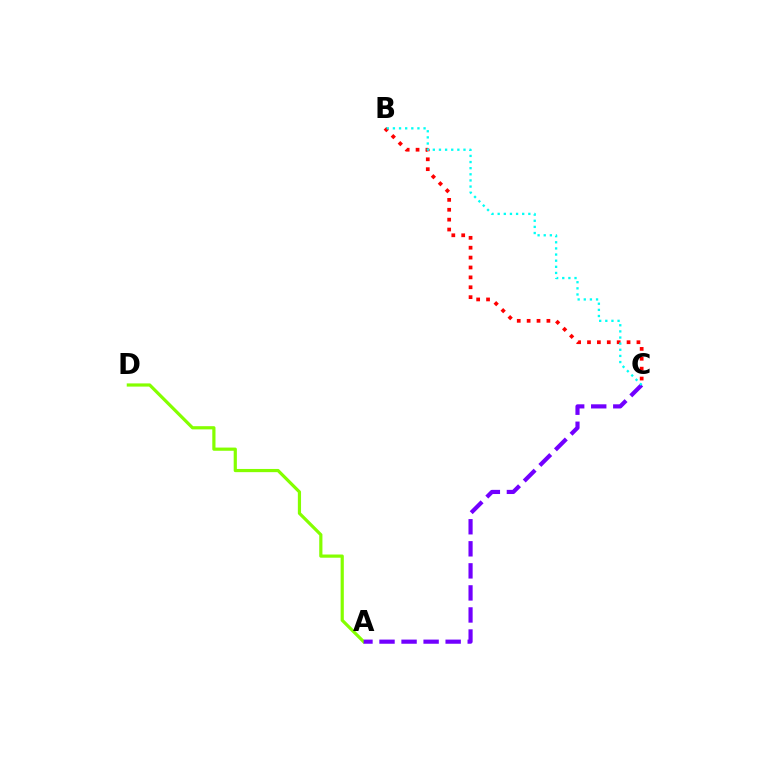{('A', 'D'): [{'color': '#84ff00', 'line_style': 'solid', 'thickness': 2.3}], ('B', 'C'): [{'color': '#ff0000', 'line_style': 'dotted', 'thickness': 2.69}, {'color': '#00fff6', 'line_style': 'dotted', 'thickness': 1.67}], ('A', 'C'): [{'color': '#7200ff', 'line_style': 'dashed', 'thickness': 3.0}]}